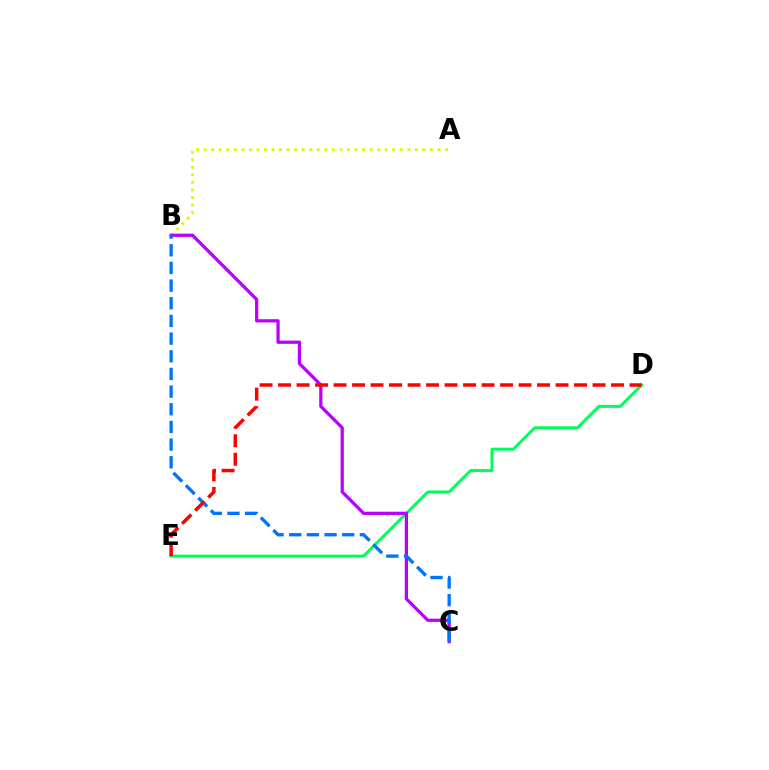{('A', 'B'): [{'color': '#d1ff00', 'line_style': 'dotted', 'thickness': 2.05}], ('D', 'E'): [{'color': '#00ff5c', 'line_style': 'solid', 'thickness': 2.16}, {'color': '#ff0000', 'line_style': 'dashed', 'thickness': 2.51}], ('B', 'C'): [{'color': '#b900ff', 'line_style': 'solid', 'thickness': 2.33}, {'color': '#0074ff', 'line_style': 'dashed', 'thickness': 2.4}]}